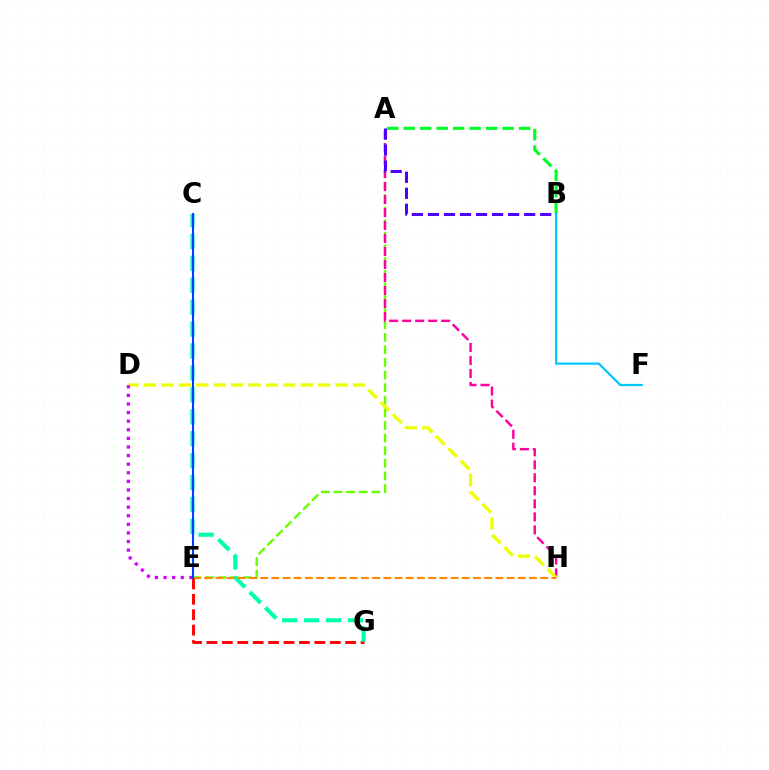{('A', 'E'): [{'color': '#66ff00', 'line_style': 'dashed', 'thickness': 1.71}], ('E', 'G'): [{'color': '#ff0000', 'line_style': 'dashed', 'thickness': 2.09}], ('A', 'H'): [{'color': '#ff00a0', 'line_style': 'dashed', 'thickness': 1.77}], ('D', 'H'): [{'color': '#eeff00', 'line_style': 'dashed', 'thickness': 2.36}], ('D', 'E'): [{'color': '#d600ff', 'line_style': 'dotted', 'thickness': 2.34}], ('C', 'G'): [{'color': '#00ffaf', 'line_style': 'dashed', 'thickness': 2.98}], ('A', 'B'): [{'color': '#00ff27', 'line_style': 'dashed', 'thickness': 2.24}, {'color': '#4f00ff', 'line_style': 'dashed', 'thickness': 2.18}], ('E', 'H'): [{'color': '#ff8800', 'line_style': 'dashed', 'thickness': 1.52}], ('B', 'F'): [{'color': '#00c7ff', 'line_style': 'solid', 'thickness': 1.6}], ('C', 'E'): [{'color': '#003fff', 'line_style': 'solid', 'thickness': 1.5}]}